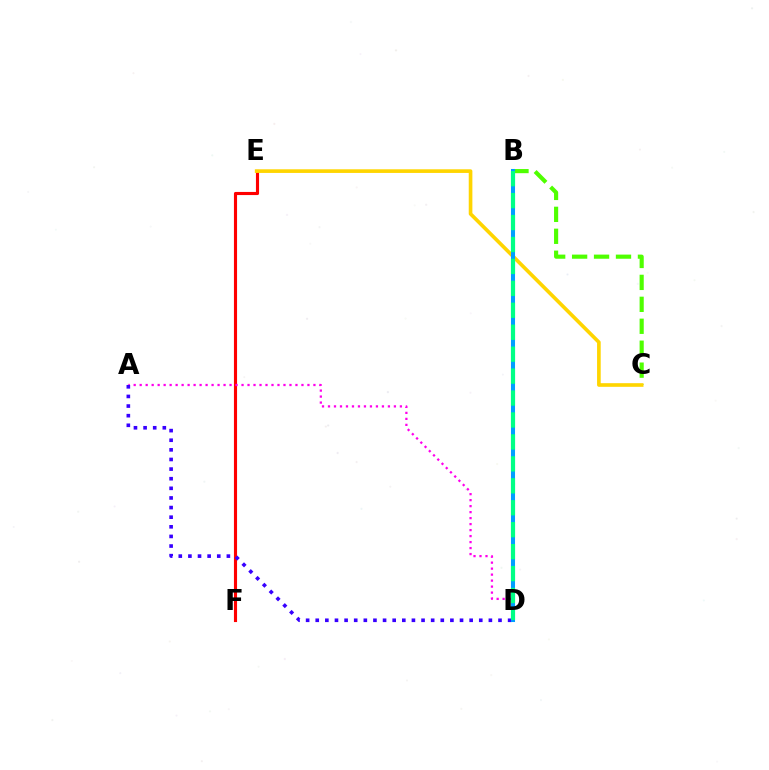{('E', 'F'): [{'color': '#ff0000', 'line_style': 'solid', 'thickness': 2.25}], ('A', 'D'): [{'color': '#ff00ed', 'line_style': 'dotted', 'thickness': 1.63}, {'color': '#3700ff', 'line_style': 'dotted', 'thickness': 2.61}], ('B', 'C'): [{'color': '#4fff00', 'line_style': 'dashed', 'thickness': 2.98}], ('C', 'E'): [{'color': '#ffd500', 'line_style': 'solid', 'thickness': 2.62}], ('B', 'D'): [{'color': '#009eff', 'line_style': 'solid', 'thickness': 2.92}, {'color': '#00ff86', 'line_style': 'dashed', 'thickness': 2.98}]}